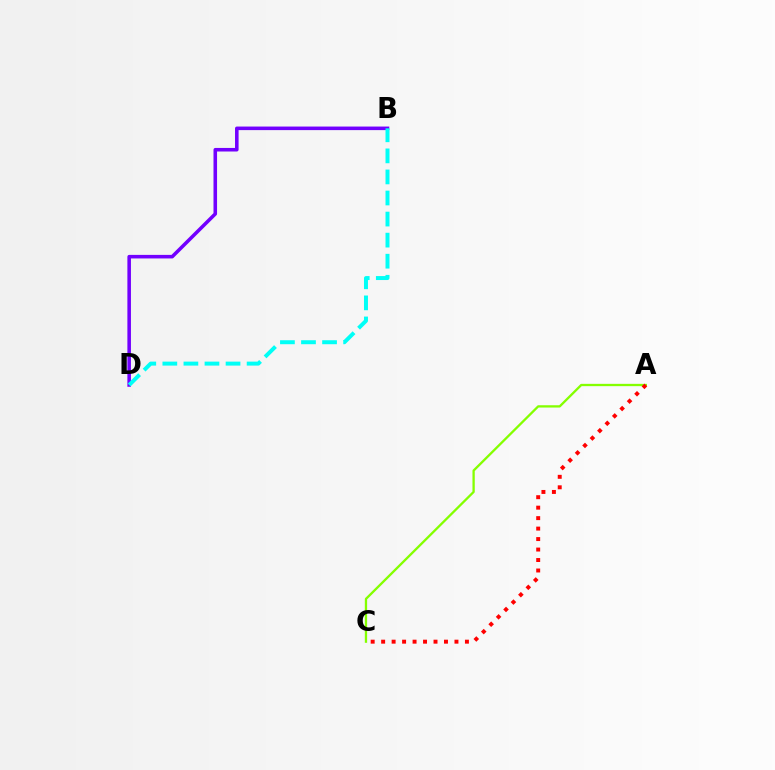{('A', 'C'): [{'color': '#84ff00', 'line_style': 'solid', 'thickness': 1.66}, {'color': '#ff0000', 'line_style': 'dotted', 'thickness': 2.85}], ('B', 'D'): [{'color': '#7200ff', 'line_style': 'solid', 'thickness': 2.57}, {'color': '#00fff6', 'line_style': 'dashed', 'thickness': 2.86}]}